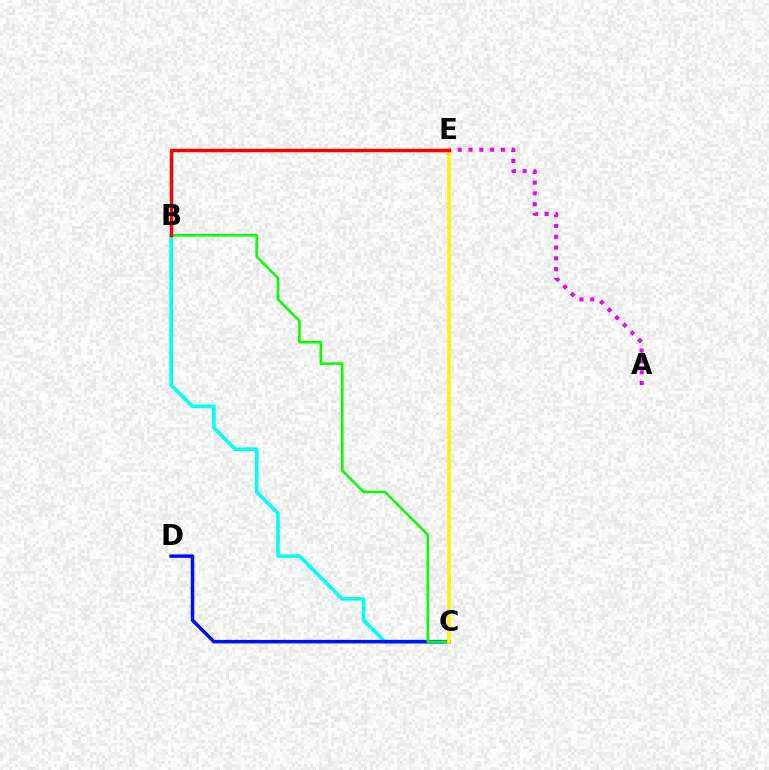{('B', 'C'): [{'color': '#00fff6', 'line_style': 'solid', 'thickness': 2.57}, {'color': '#08ff00', 'line_style': 'solid', 'thickness': 1.86}], ('C', 'D'): [{'color': '#0010ff', 'line_style': 'solid', 'thickness': 2.52}], ('A', 'E'): [{'color': '#ee00ff', 'line_style': 'dotted', 'thickness': 2.93}], ('C', 'E'): [{'color': '#fcf500', 'line_style': 'solid', 'thickness': 2.6}], ('B', 'E'): [{'color': '#ff0000', 'line_style': 'solid', 'thickness': 2.49}]}